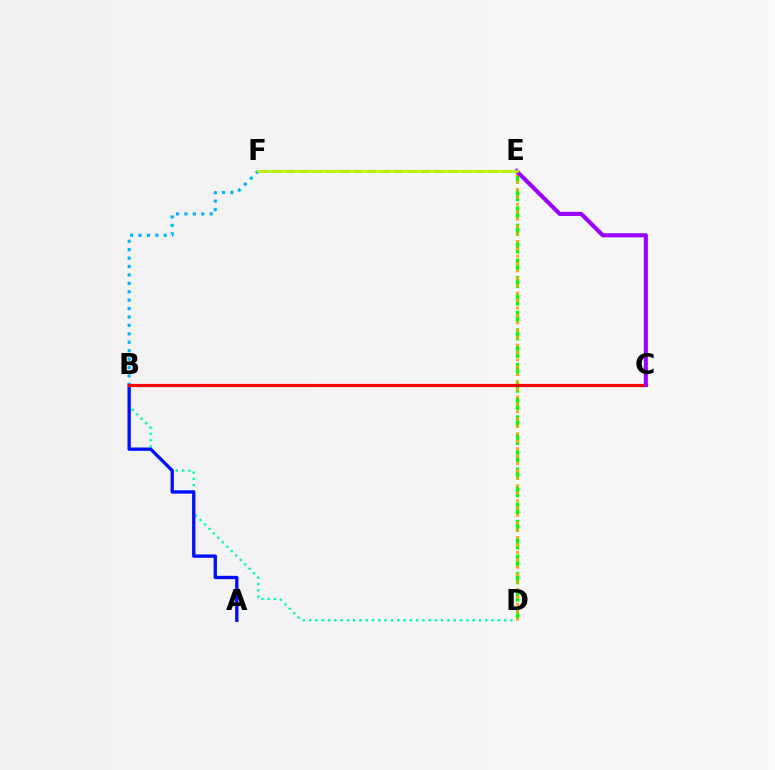{('D', 'E'): [{'color': '#08ff00', 'line_style': 'dashed', 'thickness': 2.37}, {'color': '#ffa500', 'line_style': 'dotted', 'thickness': 2.01}], ('B', 'D'): [{'color': '#00ff9d', 'line_style': 'dotted', 'thickness': 1.71}], ('A', 'B'): [{'color': '#0010ff', 'line_style': 'solid', 'thickness': 2.4}], ('B', 'F'): [{'color': '#00b5ff', 'line_style': 'dotted', 'thickness': 2.29}], ('E', 'F'): [{'color': '#ff00bd', 'line_style': 'dashed', 'thickness': 1.84}, {'color': '#b3ff00', 'line_style': 'solid', 'thickness': 1.93}], ('B', 'C'): [{'color': '#ff0000', 'line_style': 'solid', 'thickness': 2.3}], ('C', 'E'): [{'color': '#9b00ff', 'line_style': 'solid', 'thickness': 2.95}]}